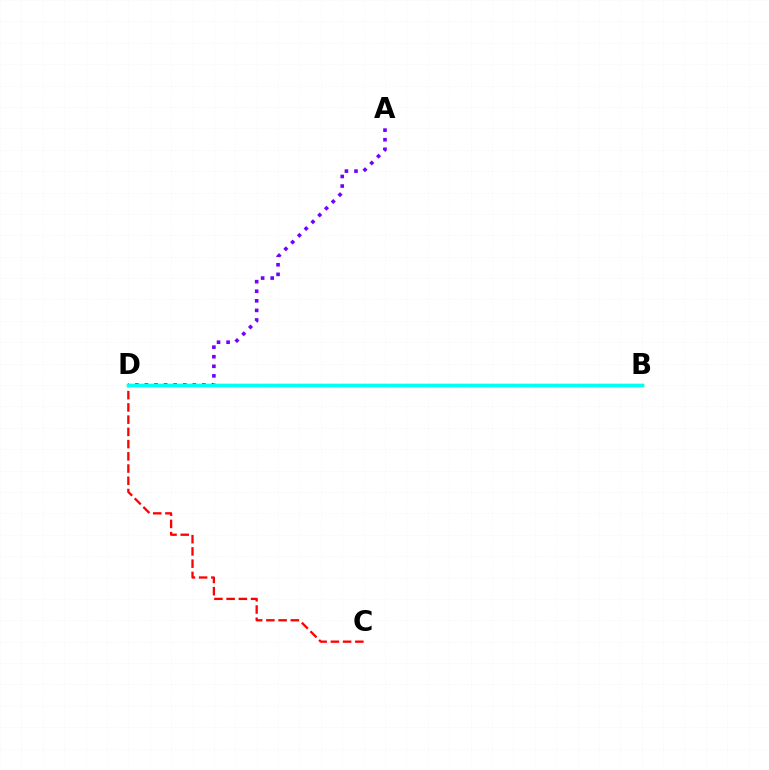{('C', 'D'): [{'color': '#ff0000', 'line_style': 'dashed', 'thickness': 1.66}], ('B', 'D'): [{'color': '#84ff00', 'line_style': 'solid', 'thickness': 2.45}, {'color': '#00fff6', 'line_style': 'solid', 'thickness': 2.46}], ('A', 'D'): [{'color': '#7200ff', 'line_style': 'dotted', 'thickness': 2.6}]}